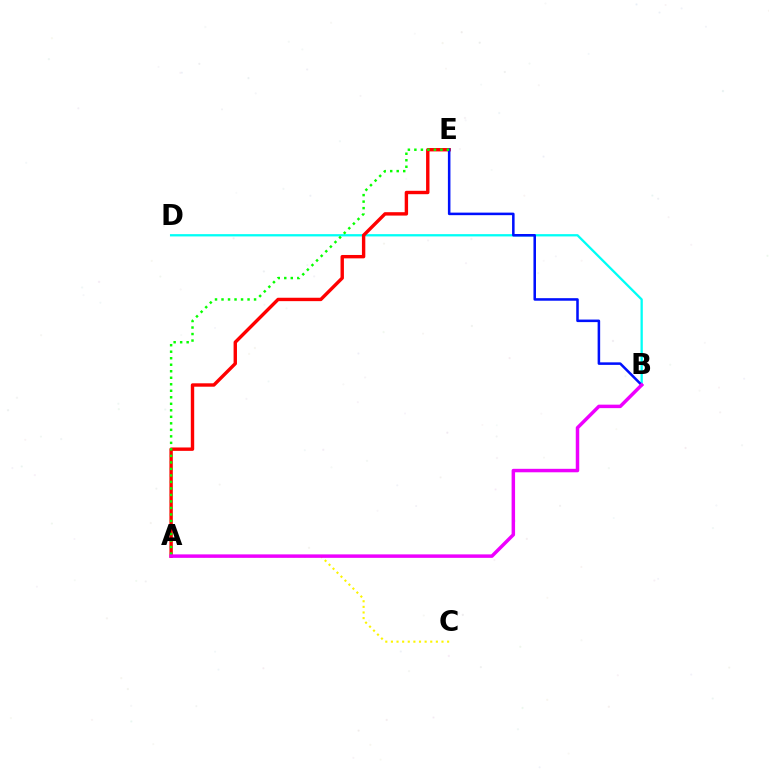{('B', 'D'): [{'color': '#00fff6', 'line_style': 'solid', 'thickness': 1.65}], ('A', 'E'): [{'color': '#ff0000', 'line_style': 'solid', 'thickness': 2.44}, {'color': '#08ff00', 'line_style': 'dotted', 'thickness': 1.77}], ('B', 'E'): [{'color': '#0010ff', 'line_style': 'solid', 'thickness': 1.83}], ('A', 'C'): [{'color': '#fcf500', 'line_style': 'dotted', 'thickness': 1.53}], ('A', 'B'): [{'color': '#ee00ff', 'line_style': 'solid', 'thickness': 2.5}]}